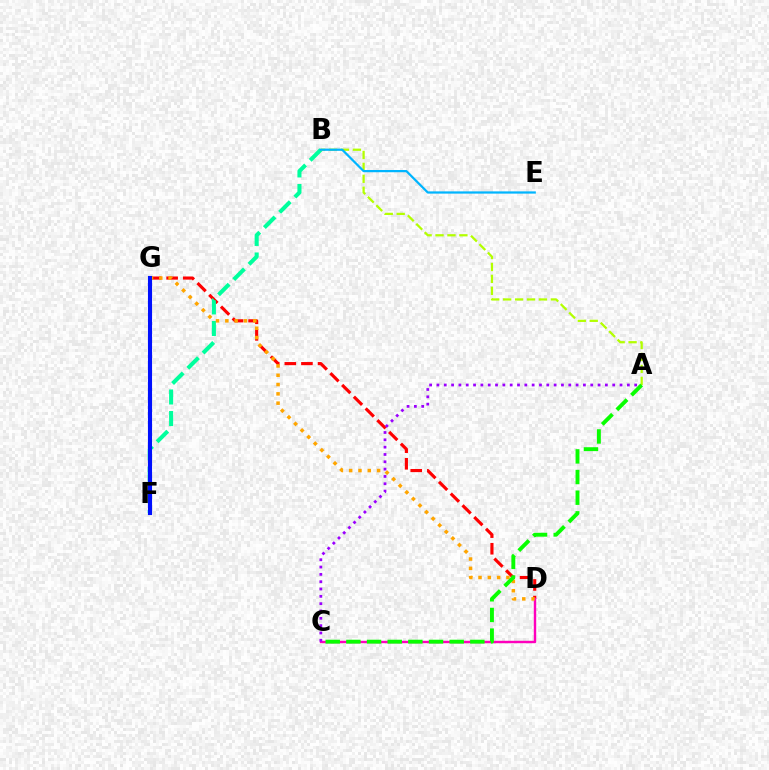{('D', 'G'): [{'color': '#ff0000', 'line_style': 'dashed', 'thickness': 2.26}, {'color': '#ffa500', 'line_style': 'dotted', 'thickness': 2.53}], ('C', 'D'): [{'color': '#ff00bd', 'line_style': 'solid', 'thickness': 1.74}], ('B', 'F'): [{'color': '#00ff9d', 'line_style': 'dashed', 'thickness': 2.93}], ('F', 'G'): [{'color': '#0010ff', 'line_style': 'solid', 'thickness': 2.95}], ('A', 'B'): [{'color': '#b3ff00', 'line_style': 'dashed', 'thickness': 1.62}], ('B', 'E'): [{'color': '#00b5ff', 'line_style': 'solid', 'thickness': 1.61}], ('A', 'C'): [{'color': '#08ff00', 'line_style': 'dashed', 'thickness': 2.81}, {'color': '#9b00ff', 'line_style': 'dotted', 'thickness': 1.99}]}